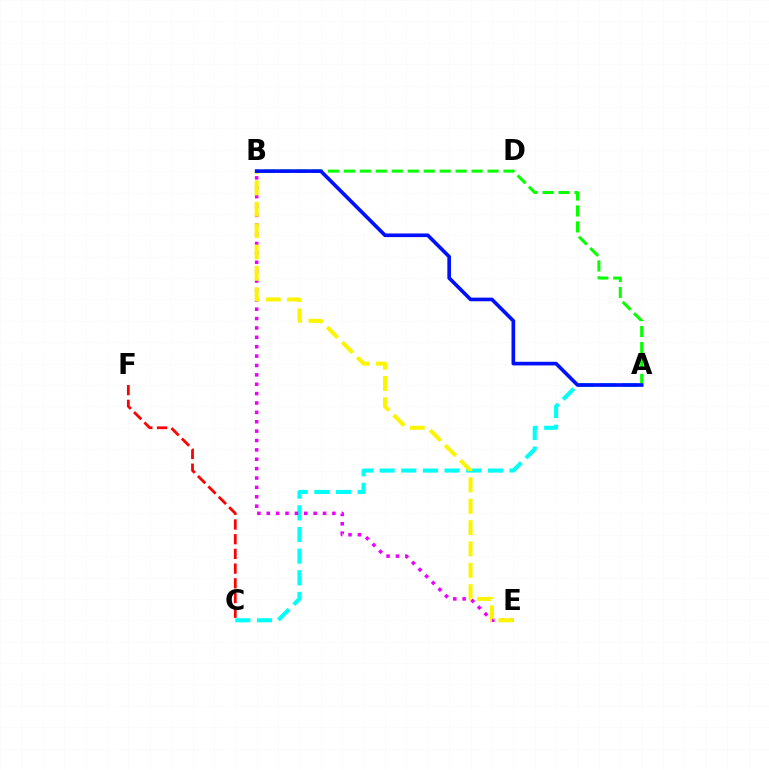{('A', 'C'): [{'color': '#00fff6', 'line_style': 'dashed', 'thickness': 2.94}], ('B', 'E'): [{'color': '#ee00ff', 'line_style': 'dotted', 'thickness': 2.55}, {'color': '#fcf500', 'line_style': 'dashed', 'thickness': 2.9}], ('C', 'F'): [{'color': '#ff0000', 'line_style': 'dashed', 'thickness': 2.0}], ('A', 'B'): [{'color': '#08ff00', 'line_style': 'dashed', 'thickness': 2.17}, {'color': '#0010ff', 'line_style': 'solid', 'thickness': 2.62}]}